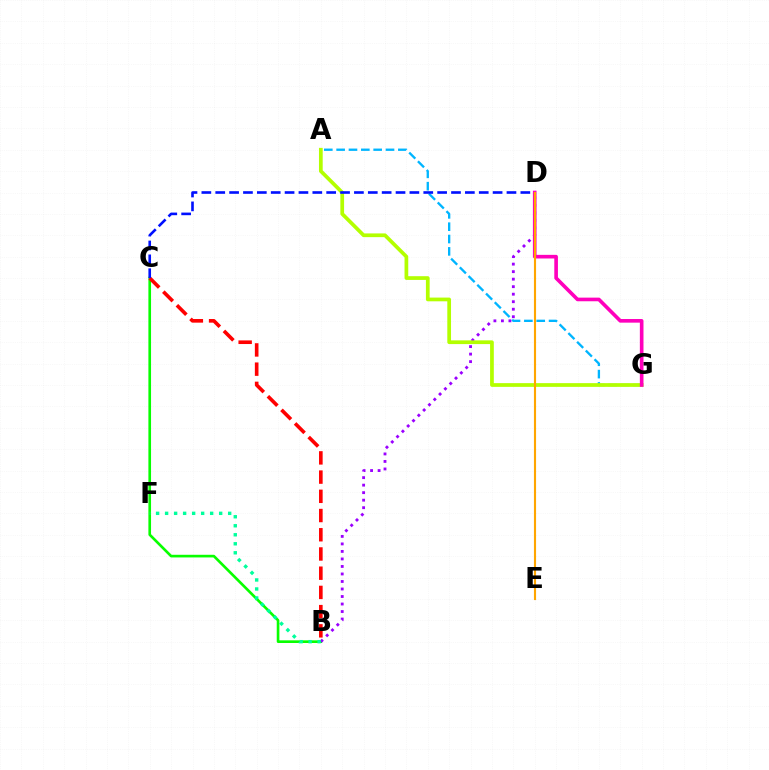{('A', 'G'): [{'color': '#00b5ff', 'line_style': 'dashed', 'thickness': 1.68}, {'color': '#b3ff00', 'line_style': 'solid', 'thickness': 2.68}], ('B', 'C'): [{'color': '#08ff00', 'line_style': 'solid', 'thickness': 1.91}, {'color': '#ff0000', 'line_style': 'dashed', 'thickness': 2.61}], ('B', 'D'): [{'color': '#9b00ff', 'line_style': 'dotted', 'thickness': 2.04}], ('C', 'D'): [{'color': '#0010ff', 'line_style': 'dashed', 'thickness': 1.88}], ('B', 'F'): [{'color': '#00ff9d', 'line_style': 'dotted', 'thickness': 2.45}], ('D', 'G'): [{'color': '#ff00bd', 'line_style': 'solid', 'thickness': 2.62}], ('D', 'E'): [{'color': '#ffa500', 'line_style': 'solid', 'thickness': 1.54}]}